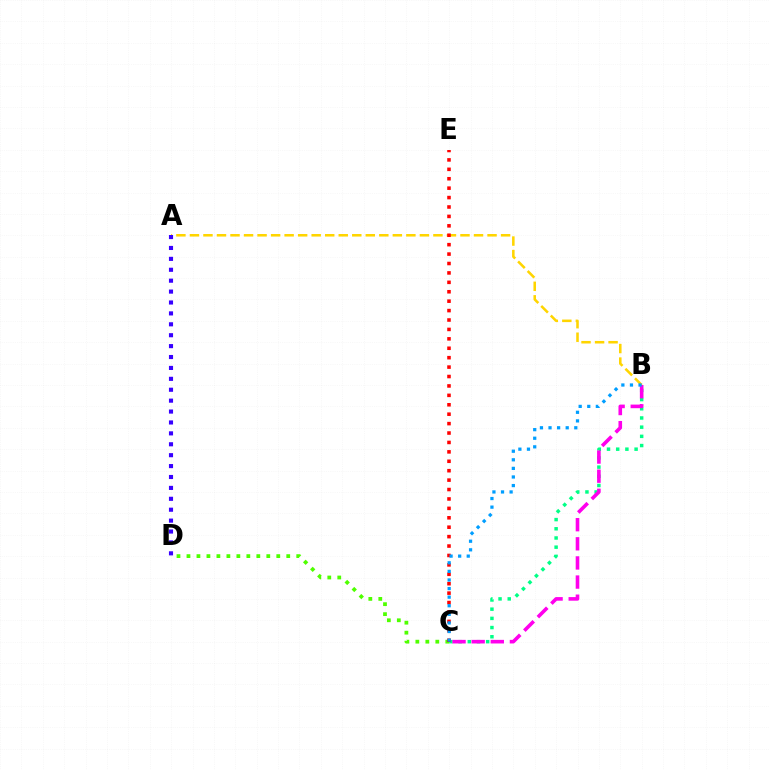{('A', 'B'): [{'color': '#ffd500', 'line_style': 'dashed', 'thickness': 1.84}], ('B', 'C'): [{'color': '#00ff86', 'line_style': 'dotted', 'thickness': 2.5}, {'color': '#ff00ed', 'line_style': 'dashed', 'thickness': 2.6}, {'color': '#009eff', 'line_style': 'dotted', 'thickness': 2.33}], ('C', 'D'): [{'color': '#4fff00', 'line_style': 'dotted', 'thickness': 2.71}], ('C', 'E'): [{'color': '#ff0000', 'line_style': 'dotted', 'thickness': 2.56}], ('A', 'D'): [{'color': '#3700ff', 'line_style': 'dotted', 'thickness': 2.96}]}